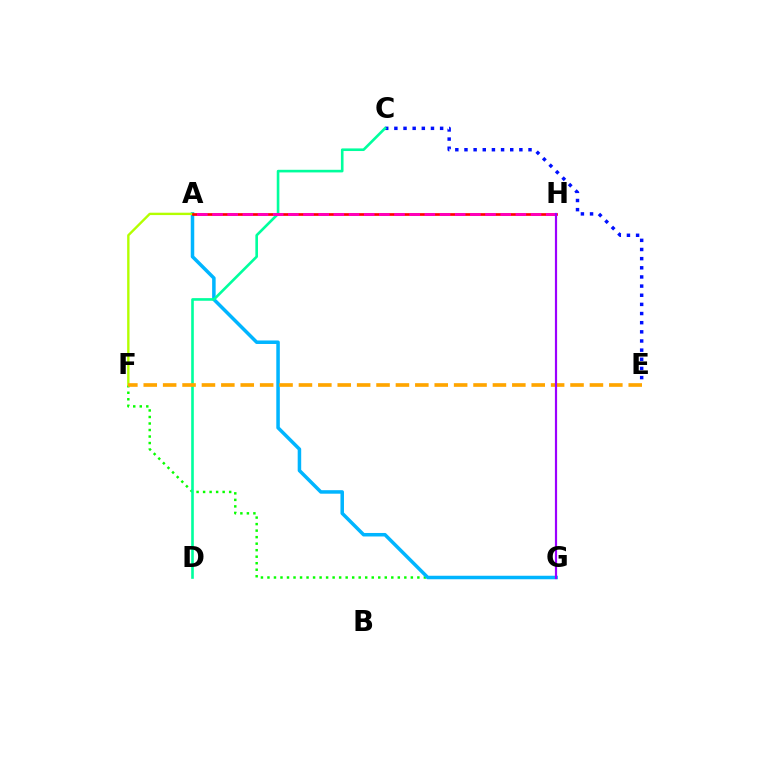{('F', 'G'): [{'color': '#08ff00', 'line_style': 'dotted', 'thickness': 1.77}], ('C', 'E'): [{'color': '#0010ff', 'line_style': 'dotted', 'thickness': 2.49}], ('A', 'G'): [{'color': '#00b5ff', 'line_style': 'solid', 'thickness': 2.53}], ('A', 'F'): [{'color': '#b3ff00', 'line_style': 'solid', 'thickness': 1.71}], ('C', 'D'): [{'color': '#00ff9d', 'line_style': 'solid', 'thickness': 1.89}], ('A', 'H'): [{'color': '#ff0000', 'line_style': 'solid', 'thickness': 1.93}, {'color': '#ff00bd', 'line_style': 'dashed', 'thickness': 2.06}], ('E', 'F'): [{'color': '#ffa500', 'line_style': 'dashed', 'thickness': 2.64}], ('G', 'H'): [{'color': '#9b00ff', 'line_style': 'solid', 'thickness': 1.58}]}